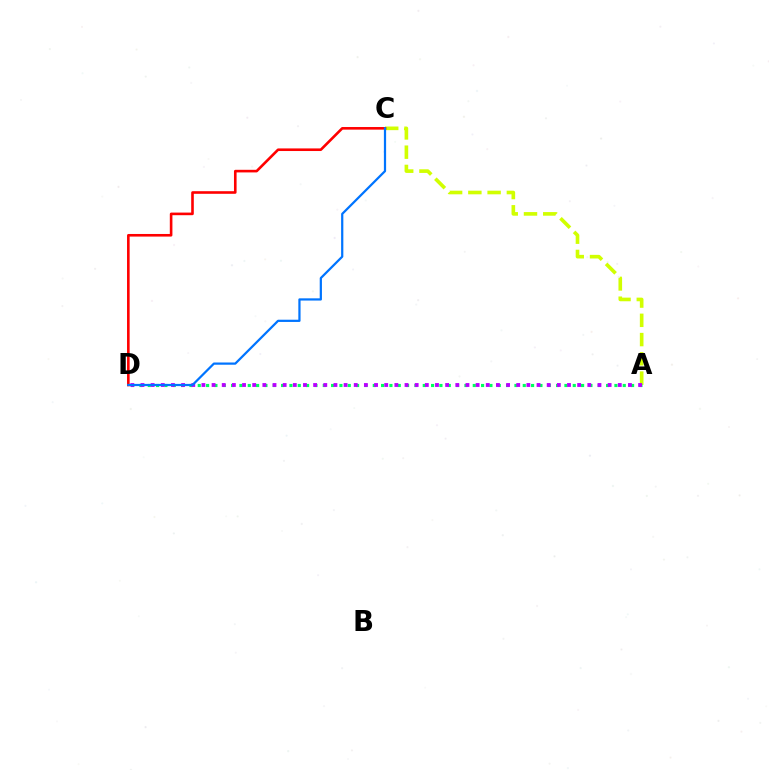{('A', 'C'): [{'color': '#d1ff00', 'line_style': 'dashed', 'thickness': 2.62}], ('A', 'D'): [{'color': '#00ff5c', 'line_style': 'dotted', 'thickness': 2.26}, {'color': '#b900ff', 'line_style': 'dotted', 'thickness': 2.76}], ('C', 'D'): [{'color': '#ff0000', 'line_style': 'solid', 'thickness': 1.88}, {'color': '#0074ff', 'line_style': 'solid', 'thickness': 1.6}]}